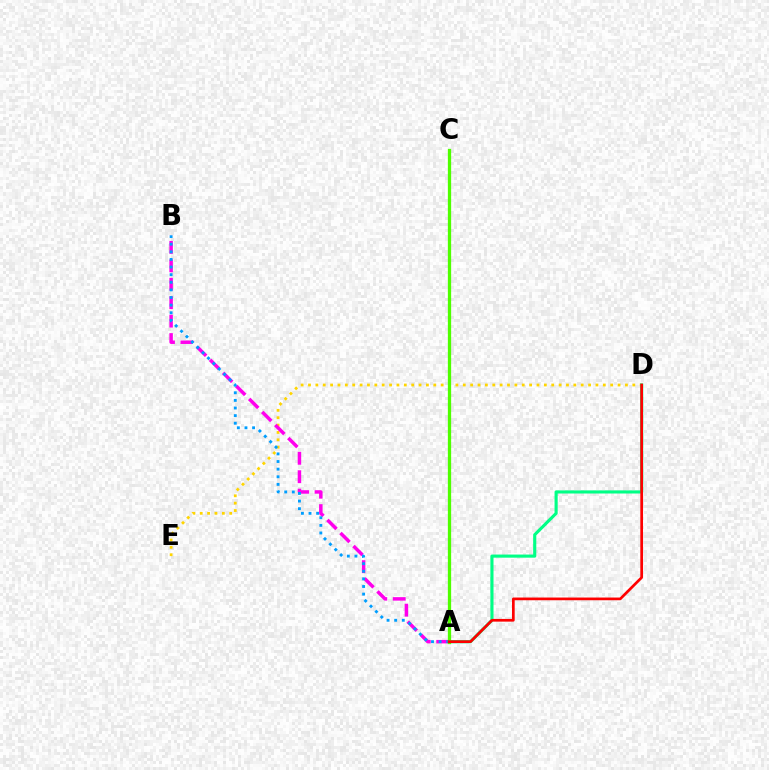{('D', 'E'): [{'color': '#ffd500', 'line_style': 'dotted', 'thickness': 2.0}], ('A', 'B'): [{'color': '#ff00ed', 'line_style': 'dashed', 'thickness': 2.5}, {'color': '#009eff', 'line_style': 'dotted', 'thickness': 2.07}], ('A', 'C'): [{'color': '#3700ff', 'line_style': 'dotted', 'thickness': 1.91}, {'color': '#4fff00', 'line_style': 'solid', 'thickness': 2.36}], ('A', 'D'): [{'color': '#00ff86', 'line_style': 'solid', 'thickness': 2.25}, {'color': '#ff0000', 'line_style': 'solid', 'thickness': 1.95}]}